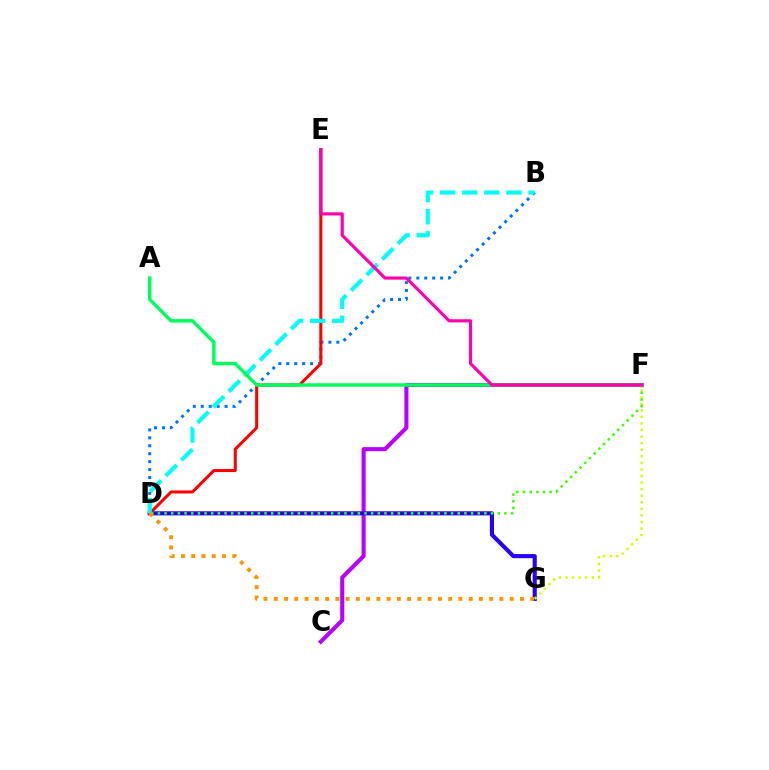{('B', 'D'): [{'color': '#0074ff', 'line_style': 'dotted', 'thickness': 2.16}, {'color': '#00fff6', 'line_style': 'dashed', 'thickness': 3.0}], ('C', 'F'): [{'color': '#b900ff', 'line_style': 'solid', 'thickness': 2.94}], ('D', 'G'): [{'color': '#2500ff', 'line_style': 'solid', 'thickness': 2.95}, {'color': '#ff9400', 'line_style': 'dotted', 'thickness': 2.79}], ('D', 'E'): [{'color': '#ff0000', 'line_style': 'solid', 'thickness': 2.18}], ('F', 'G'): [{'color': '#d1ff00', 'line_style': 'dotted', 'thickness': 1.78}], ('A', 'F'): [{'color': '#00ff5c', 'line_style': 'solid', 'thickness': 2.49}], ('D', 'F'): [{'color': '#3dff00', 'line_style': 'dotted', 'thickness': 1.81}], ('E', 'F'): [{'color': '#ff00ac', 'line_style': 'solid', 'thickness': 2.27}]}